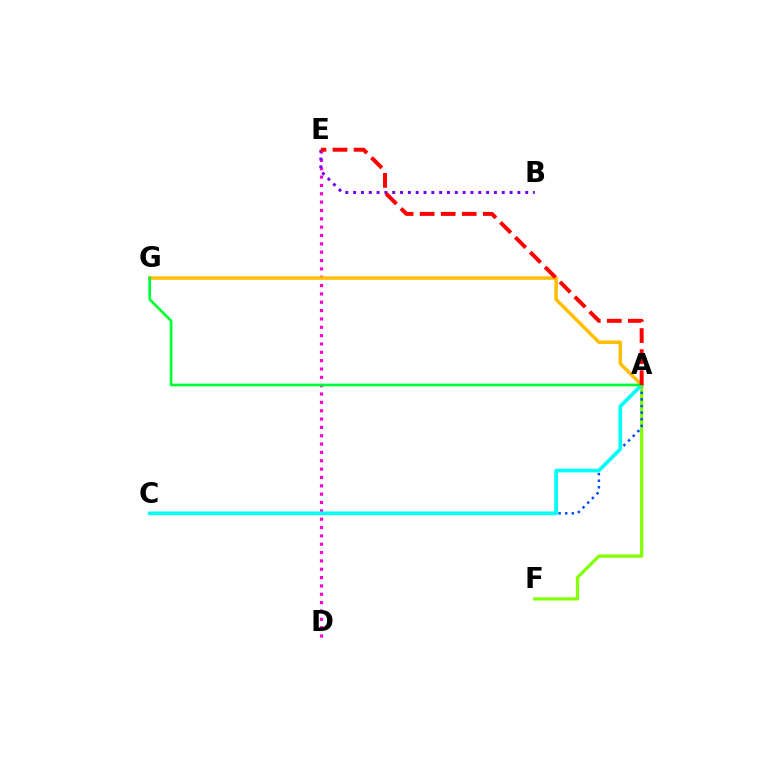{('A', 'F'): [{'color': '#84ff00', 'line_style': 'solid', 'thickness': 2.32}], ('A', 'C'): [{'color': '#004bff', 'line_style': 'dotted', 'thickness': 1.79}, {'color': '#00fff6', 'line_style': 'solid', 'thickness': 2.66}], ('D', 'E'): [{'color': '#ff00cf', 'line_style': 'dotted', 'thickness': 2.27}], ('B', 'E'): [{'color': '#7200ff', 'line_style': 'dotted', 'thickness': 2.12}], ('A', 'G'): [{'color': '#ffbd00', 'line_style': 'solid', 'thickness': 2.51}, {'color': '#00ff39', 'line_style': 'solid', 'thickness': 1.97}], ('A', 'E'): [{'color': '#ff0000', 'line_style': 'dashed', 'thickness': 2.86}]}